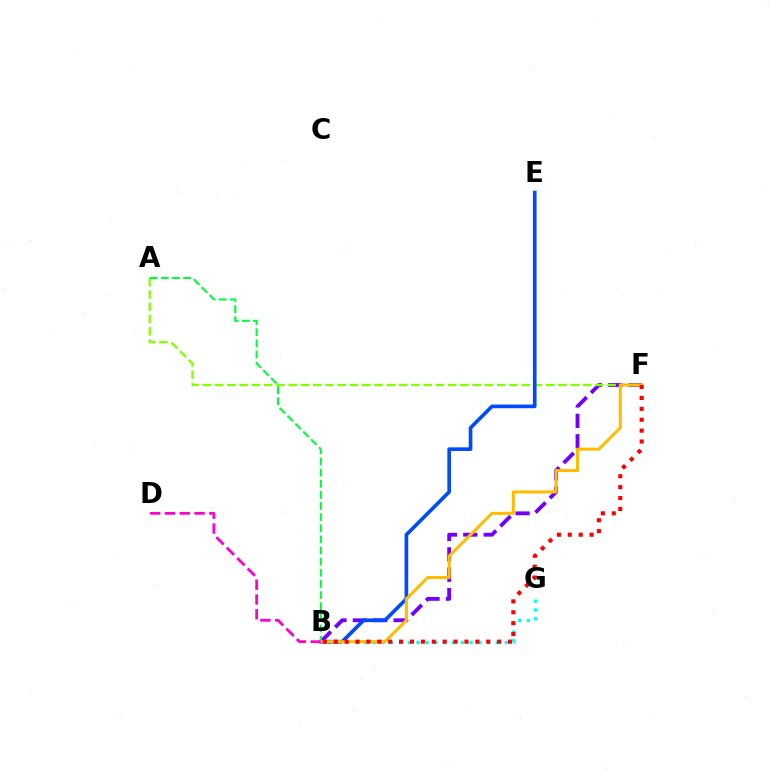{('B', 'G'): [{'color': '#00fff6', 'line_style': 'dotted', 'thickness': 2.4}], ('B', 'F'): [{'color': '#7200ff', 'line_style': 'dashed', 'thickness': 2.77}, {'color': '#ffbd00', 'line_style': 'solid', 'thickness': 2.19}, {'color': '#ff0000', 'line_style': 'dotted', 'thickness': 2.96}], ('A', 'F'): [{'color': '#84ff00', 'line_style': 'dashed', 'thickness': 1.67}], ('B', 'E'): [{'color': '#004bff', 'line_style': 'solid', 'thickness': 2.63}], ('A', 'B'): [{'color': '#00ff39', 'line_style': 'dashed', 'thickness': 1.51}], ('B', 'D'): [{'color': '#ff00cf', 'line_style': 'dashed', 'thickness': 2.01}]}